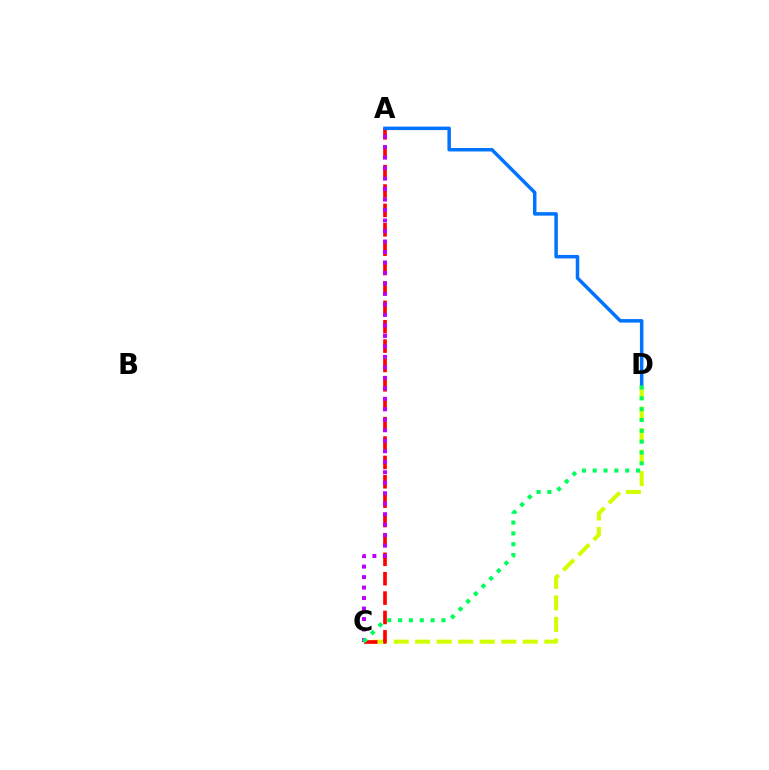{('C', 'D'): [{'color': '#d1ff00', 'line_style': 'dashed', 'thickness': 2.92}, {'color': '#00ff5c', 'line_style': 'dotted', 'thickness': 2.94}], ('A', 'C'): [{'color': '#ff0000', 'line_style': 'dashed', 'thickness': 2.63}, {'color': '#b900ff', 'line_style': 'dotted', 'thickness': 2.85}], ('A', 'D'): [{'color': '#0074ff', 'line_style': 'solid', 'thickness': 2.52}]}